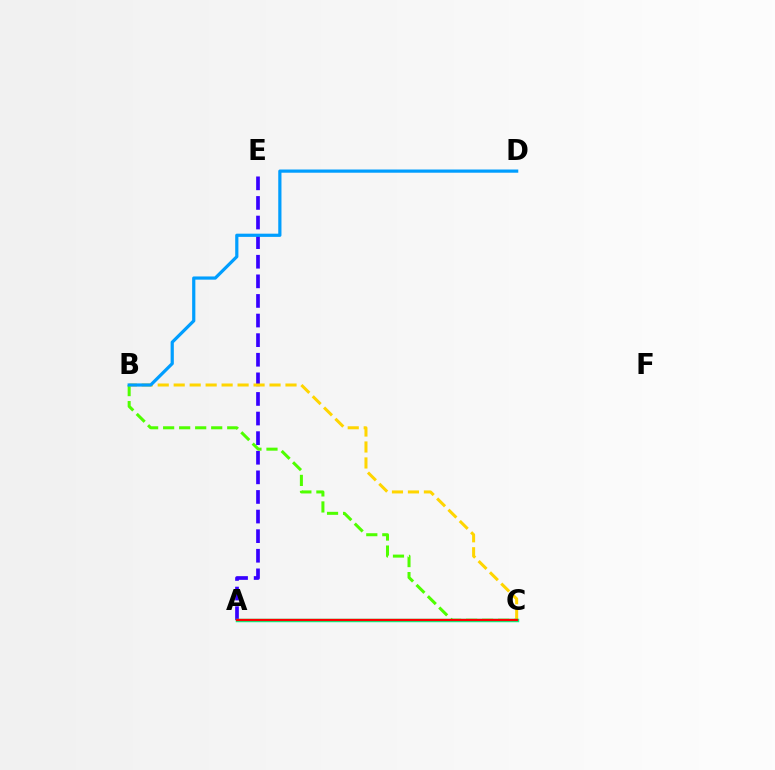{('A', 'E'): [{'color': '#3700ff', 'line_style': 'dashed', 'thickness': 2.66}], ('A', 'C'): [{'color': '#ff00ed', 'line_style': 'dotted', 'thickness': 1.94}, {'color': '#00ff86', 'line_style': 'solid', 'thickness': 2.51}, {'color': '#ff0000', 'line_style': 'solid', 'thickness': 1.65}], ('B', 'C'): [{'color': '#4fff00', 'line_style': 'dashed', 'thickness': 2.18}, {'color': '#ffd500', 'line_style': 'dashed', 'thickness': 2.17}], ('B', 'D'): [{'color': '#009eff', 'line_style': 'solid', 'thickness': 2.31}]}